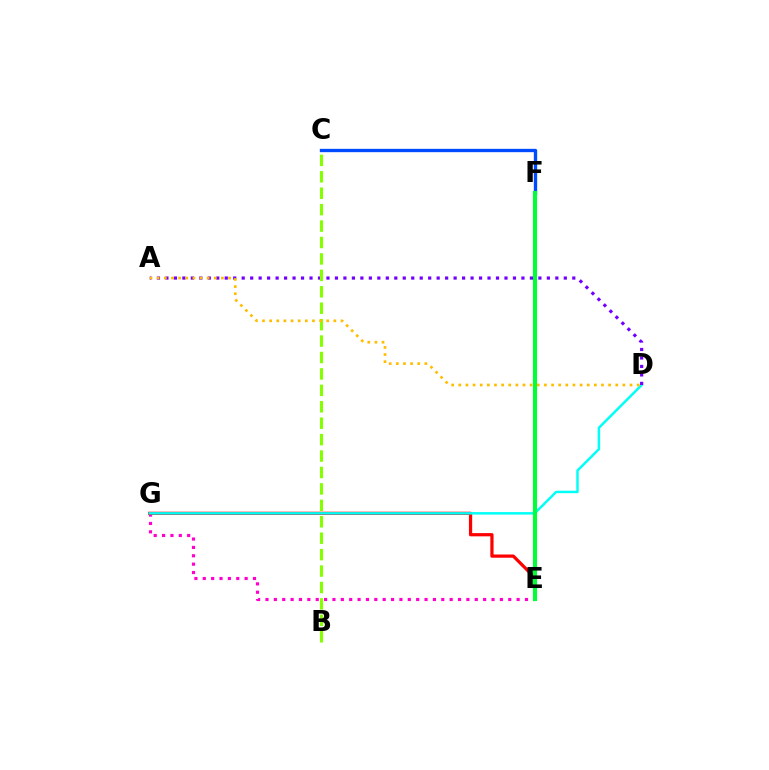{('E', 'G'): [{'color': '#ff00cf', 'line_style': 'dotted', 'thickness': 2.27}, {'color': '#ff0000', 'line_style': 'solid', 'thickness': 2.32}], ('D', 'G'): [{'color': '#00fff6', 'line_style': 'solid', 'thickness': 1.78}], ('C', 'F'): [{'color': '#004bff', 'line_style': 'solid', 'thickness': 2.4}], ('E', 'F'): [{'color': '#00ff39', 'line_style': 'solid', 'thickness': 2.97}], ('A', 'D'): [{'color': '#7200ff', 'line_style': 'dotted', 'thickness': 2.3}, {'color': '#ffbd00', 'line_style': 'dotted', 'thickness': 1.94}], ('B', 'C'): [{'color': '#84ff00', 'line_style': 'dashed', 'thickness': 2.23}]}